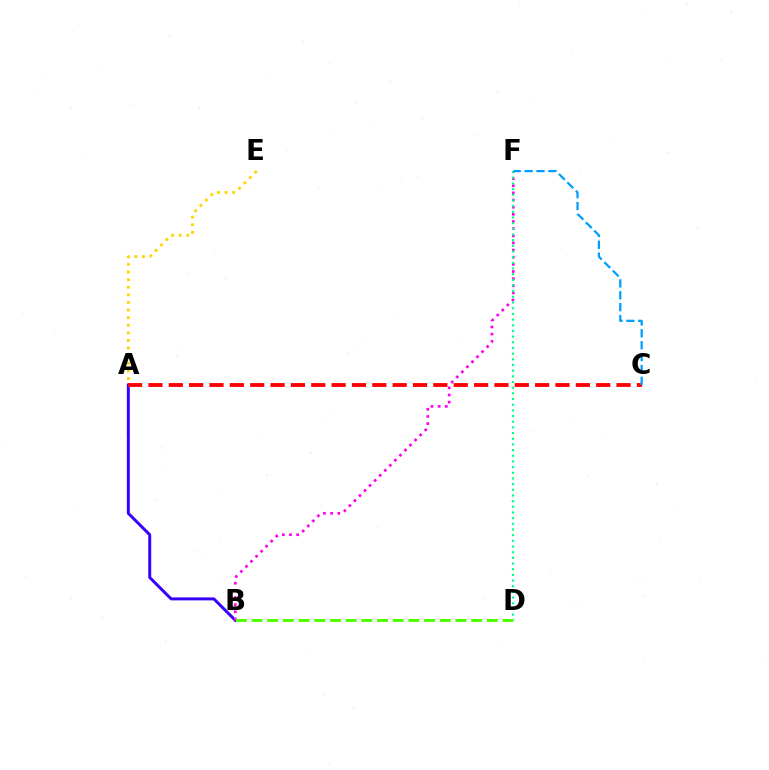{('A', 'E'): [{'color': '#ffd500', 'line_style': 'dotted', 'thickness': 2.07}], ('A', 'B'): [{'color': '#3700ff', 'line_style': 'solid', 'thickness': 2.14}], ('A', 'C'): [{'color': '#ff0000', 'line_style': 'dashed', 'thickness': 2.76}], ('B', 'F'): [{'color': '#ff00ed', 'line_style': 'dotted', 'thickness': 1.94}], ('B', 'D'): [{'color': '#4fff00', 'line_style': 'dashed', 'thickness': 2.13}], ('D', 'F'): [{'color': '#00ff86', 'line_style': 'dotted', 'thickness': 1.54}], ('C', 'F'): [{'color': '#009eff', 'line_style': 'dashed', 'thickness': 1.61}]}